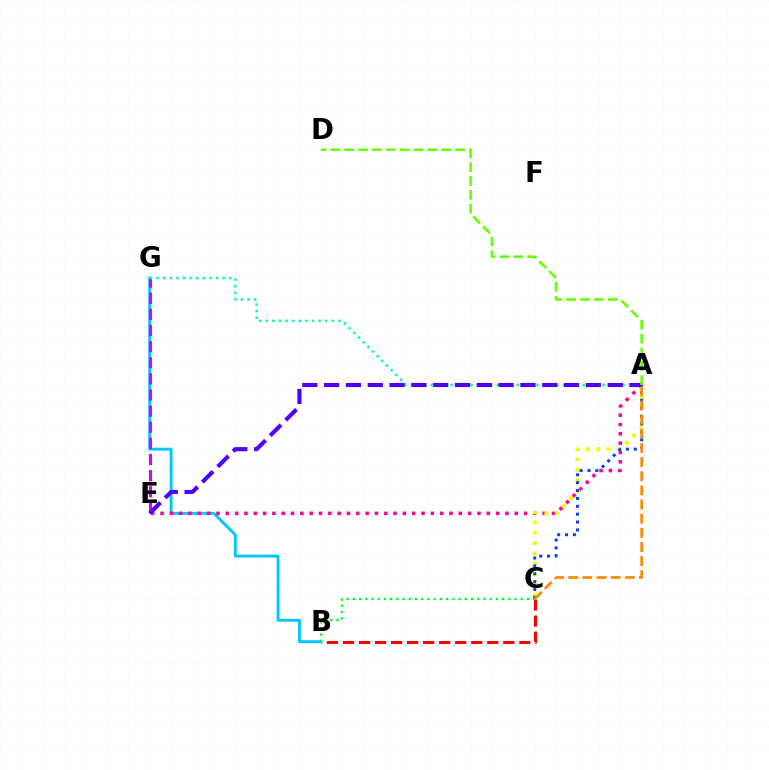{('B', 'C'): [{'color': '#ff0000', 'line_style': 'dashed', 'thickness': 2.18}, {'color': '#00ff27', 'line_style': 'dotted', 'thickness': 1.69}], ('B', 'G'): [{'color': '#00c7ff', 'line_style': 'solid', 'thickness': 2.09}], ('E', 'G'): [{'color': '#d600ff', 'line_style': 'dashed', 'thickness': 2.19}], ('A', 'E'): [{'color': '#ff00a0', 'line_style': 'dotted', 'thickness': 2.53}, {'color': '#4f00ff', 'line_style': 'dashed', 'thickness': 2.96}], ('A', 'G'): [{'color': '#00ffaf', 'line_style': 'dotted', 'thickness': 1.8}], ('A', 'C'): [{'color': '#eeff00', 'line_style': 'dotted', 'thickness': 2.81}, {'color': '#003fff', 'line_style': 'dotted', 'thickness': 2.14}, {'color': '#ff8800', 'line_style': 'dashed', 'thickness': 1.92}], ('A', 'D'): [{'color': '#66ff00', 'line_style': 'dashed', 'thickness': 1.88}]}